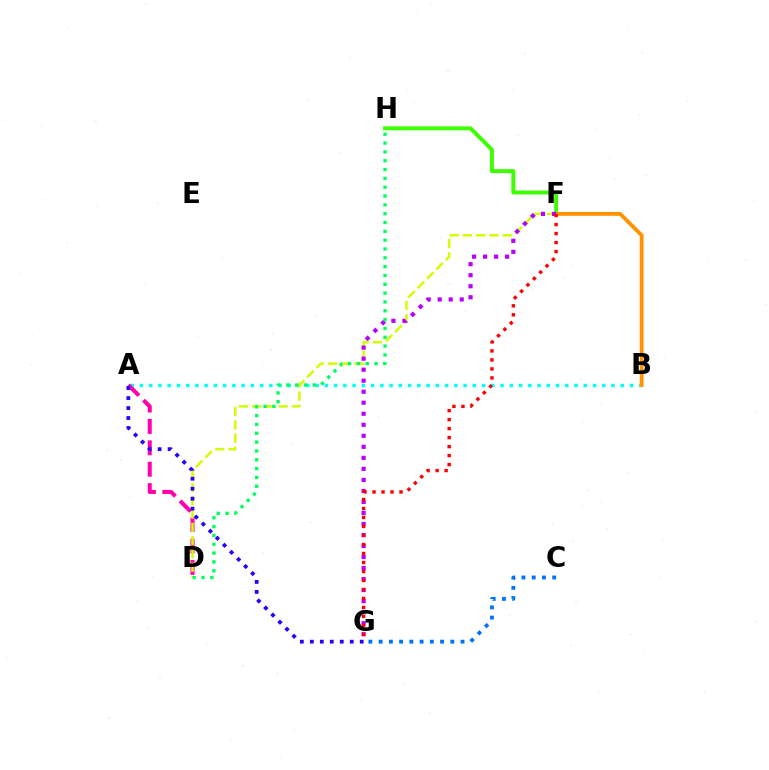{('A', 'B'): [{'color': '#00fff6', 'line_style': 'dotted', 'thickness': 2.51}], ('A', 'D'): [{'color': '#ff00ac', 'line_style': 'dashed', 'thickness': 2.91}], ('F', 'H'): [{'color': '#3dff00', 'line_style': 'solid', 'thickness': 2.83}], ('D', 'F'): [{'color': '#d1ff00', 'line_style': 'dashed', 'thickness': 1.8}], ('B', 'F'): [{'color': '#ff9400', 'line_style': 'solid', 'thickness': 2.75}], ('A', 'G'): [{'color': '#2500ff', 'line_style': 'dotted', 'thickness': 2.71}], ('F', 'G'): [{'color': '#b900ff', 'line_style': 'dotted', 'thickness': 2.99}, {'color': '#ff0000', 'line_style': 'dotted', 'thickness': 2.44}], ('D', 'H'): [{'color': '#00ff5c', 'line_style': 'dotted', 'thickness': 2.4}], ('C', 'G'): [{'color': '#0074ff', 'line_style': 'dotted', 'thickness': 2.78}]}